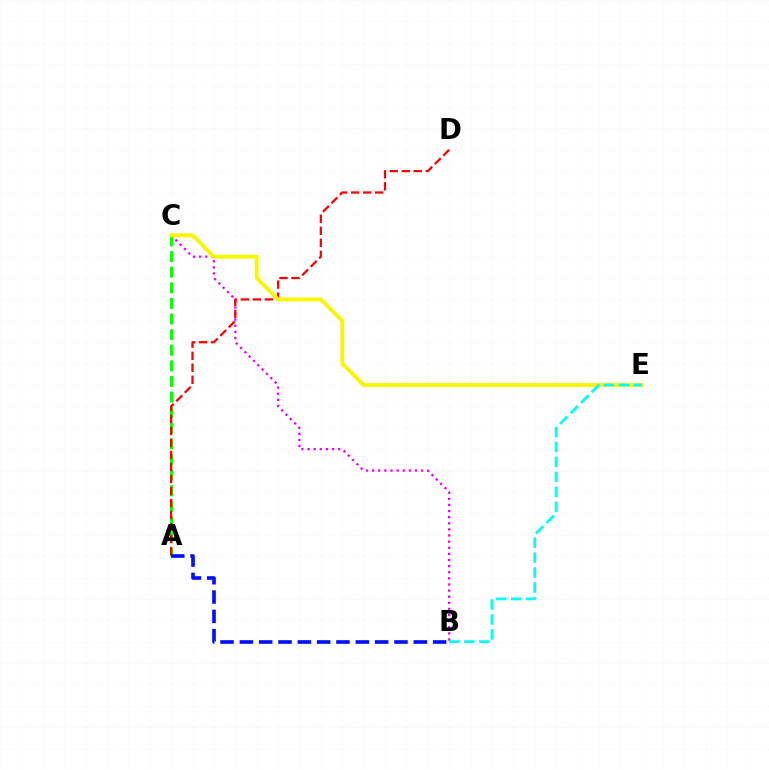{('A', 'C'): [{'color': '#08ff00', 'line_style': 'dashed', 'thickness': 2.12}], ('B', 'C'): [{'color': '#ee00ff', 'line_style': 'dotted', 'thickness': 1.66}], ('A', 'D'): [{'color': '#ff0000', 'line_style': 'dashed', 'thickness': 1.63}], ('C', 'E'): [{'color': '#fcf500', 'line_style': 'solid', 'thickness': 2.78}], ('A', 'B'): [{'color': '#0010ff', 'line_style': 'dashed', 'thickness': 2.63}], ('B', 'E'): [{'color': '#00fff6', 'line_style': 'dashed', 'thickness': 2.03}]}